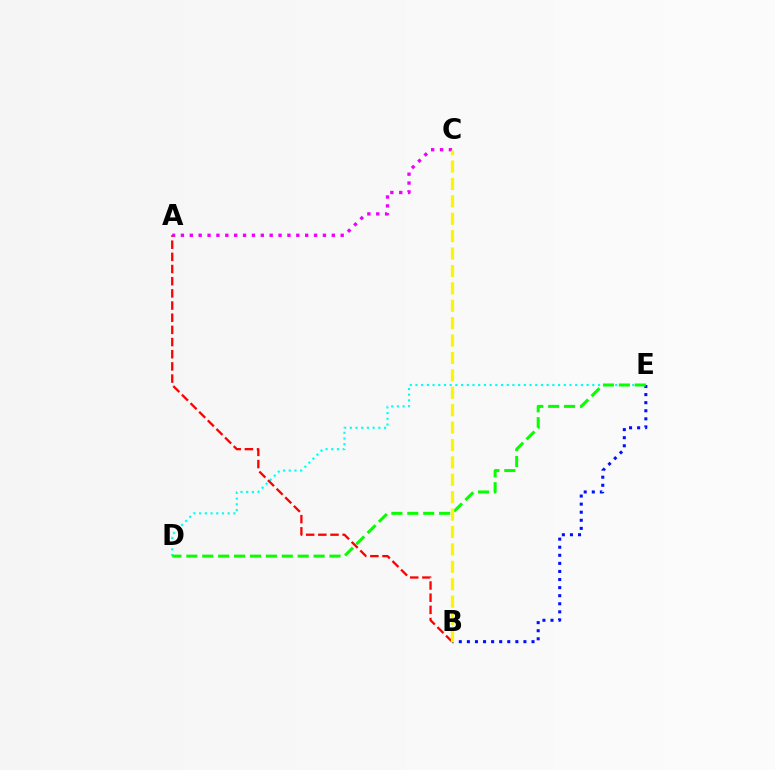{('D', 'E'): [{'color': '#00fff6', 'line_style': 'dotted', 'thickness': 1.55}, {'color': '#08ff00', 'line_style': 'dashed', 'thickness': 2.16}], ('B', 'E'): [{'color': '#0010ff', 'line_style': 'dotted', 'thickness': 2.19}], ('A', 'C'): [{'color': '#ee00ff', 'line_style': 'dotted', 'thickness': 2.41}], ('A', 'B'): [{'color': '#ff0000', 'line_style': 'dashed', 'thickness': 1.65}], ('B', 'C'): [{'color': '#fcf500', 'line_style': 'dashed', 'thickness': 2.36}]}